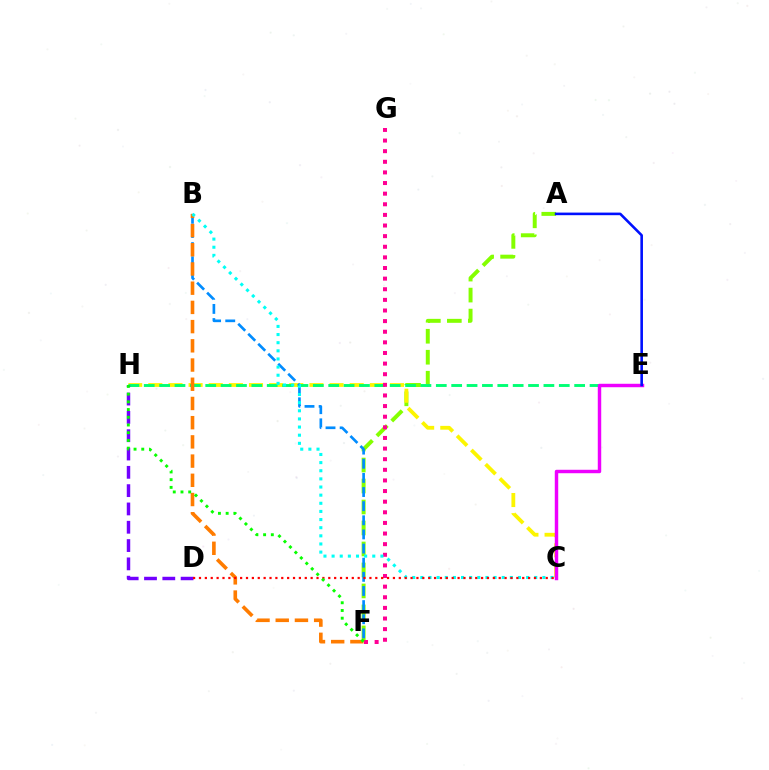{('A', 'F'): [{'color': '#84ff00', 'line_style': 'dashed', 'thickness': 2.85}], ('C', 'H'): [{'color': '#fcf500', 'line_style': 'dashed', 'thickness': 2.74}], ('E', 'H'): [{'color': '#00ff74', 'line_style': 'dashed', 'thickness': 2.09}], ('D', 'H'): [{'color': '#7200ff', 'line_style': 'dashed', 'thickness': 2.49}], ('B', 'F'): [{'color': '#008cff', 'line_style': 'dashed', 'thickness': 1.92}, {'color': '#ff7c00', 'line_style': 'dashed', 'thickness': 2.61}], ('F', 'G'): [{'color': '#ff0094', 'line_style': 'dotted', 'thickness': 2.89}], ('B', 'C'): [{'color': '#00fff6', 'line_style': 'dotted', 'thickness': 2.21}], ('C', 'D'): [{'color': '#ff0000', 'line_style': 'dotted', 'thickness': 1.6}], ('F', 'H'): [{'color': '#08ff00', 'line_style': 'dotted', 'thickness': 2.1}], ('C', 'E'): [{'color': '#ee00ff', 'line_style': 'solid', 'thickness': 2.48}], ('A', 'E'): [{'color': '#0010ff', 'line_style': 'solid', 'thickness': 1.87}]}